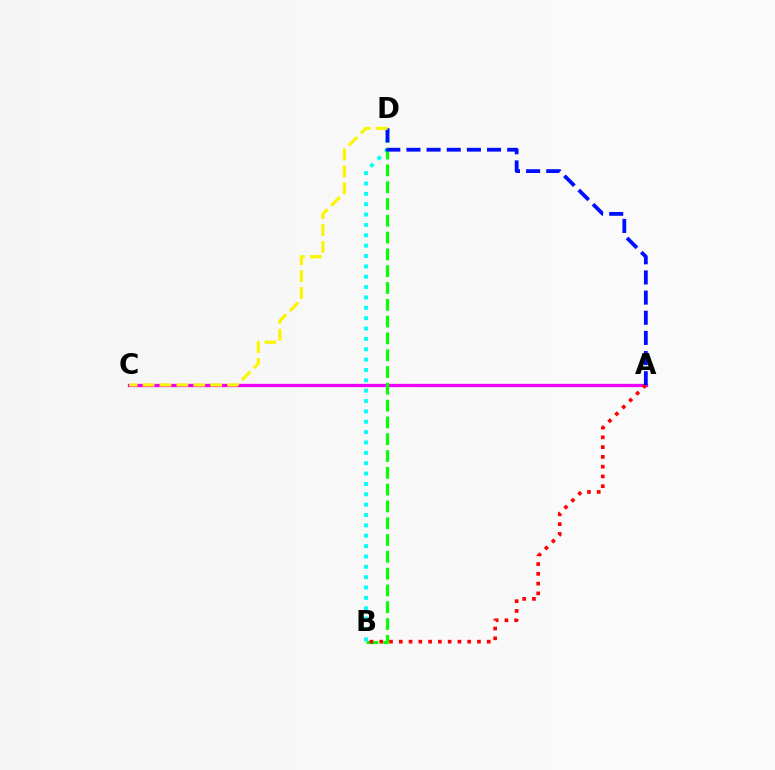{('A', 'C'): [{'color': '#ee00ff', 'line_style': 'solid', 'thickness': 2.37}], ('B', 'D'): [{'color': '#00fff6', 'line_style': 'dotted', 'thickness': 2.81}, {'color': '#08ff00', 'line_style': 'dashed', 'thickness': 2.28}], ('A', 'B'): [{'color': '#ff0000', 'line_style': 'dotted', 'thickness': 2.66}], ('A', 'D'): [{'color': '#0010ff', 'line_style': 'dashed', 'thickness': 2.74}], ('C', 'D'): [{'color': '#fcf500', 'line_style': 'dashed', 'thickness': 2.3}]}